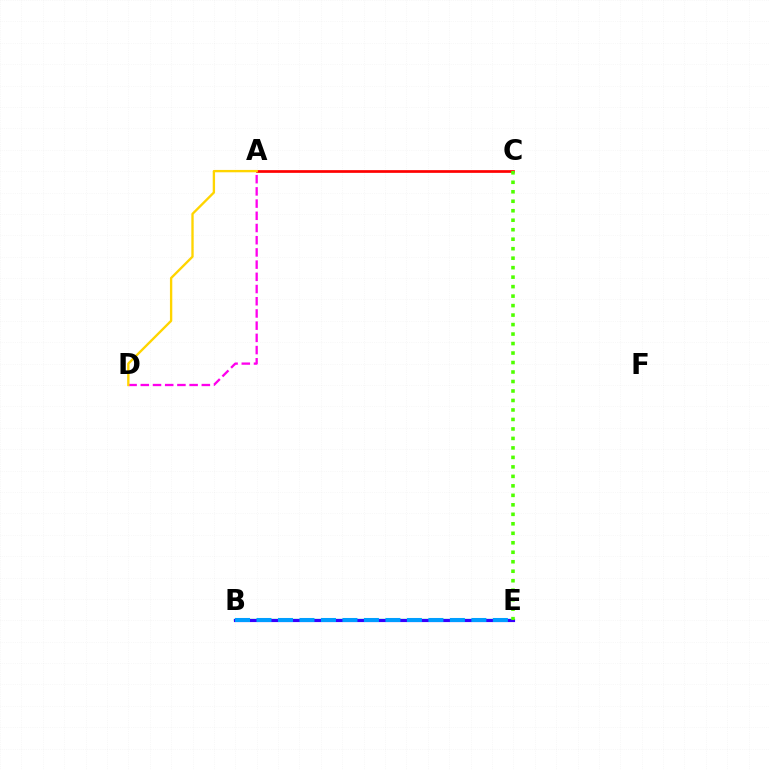{('A', 'D'): [{'color': '#ff00ed', 'line_style': 'dashed', 'thickness': 1.66}, {'color': '#ffd500', 'line_style': 'solid', 'thickness': 1.69}], ('A', 'C'): [{'color': '#ff0000', 'line_style': 'solid', 'thickness': 1.95}], ('B', 'E'): [{'color': '#00ff86', 'line_style': 'solid', 'thickness': 1.66}, {'color': '#3700ff', 'line_style': 'solid', 'thickness': 2.27}, {'color': '#009eff', 'line_style': 'dashed', 'thickness': 2.92}], ('C', 'E'): [{'color': '#4fff00', 'line_style': 'dotted', 'thickness': 2.58}]}